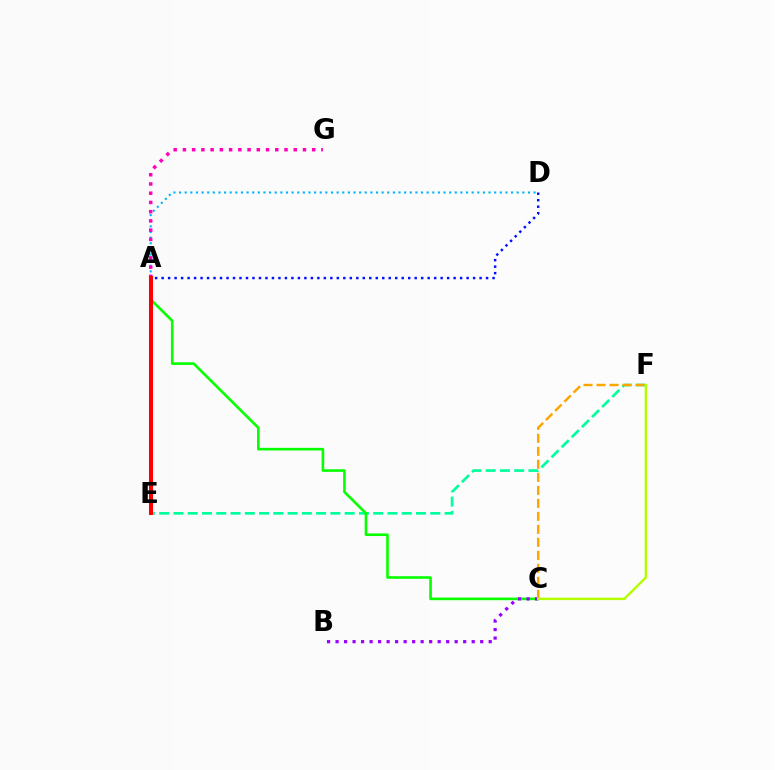{('E', 'F'): [{'color': '#00ff9d', 'line_style': 'dashed', 'thickness': 1.94}], ('A', 'C'): [{'color': '#08ff00', 'line_style': 'solid', 'thickness': 1.89}], ('B', 'C'): [{'color': '#9b00ff', 'line_style': 'dotted', 'thickness': 2.31}], ('A', 'D'): [{'color': '#00b5ff', 'line_style': 'dotted', 'thickness': 1.53}, {'color': '#0010ff', 'line_style': 'dotted', 'thickness': 1.76}], ('C', 'F'): [{'color': '#ffa500', 'line_style': 'dashed', 'thickness': 1.77}, {'color': '#b3ff00', 'line_style': 'solid', 'thickness': 1.73}], ('A', 'G'): [{'color': '#ff00bd', 'line_style': 'dotted', 'thickness': 2.51}], ('A', 'E'): [{'color': '#ff0000', 'line_style': 'solid', 'thickness': 2.92}]}